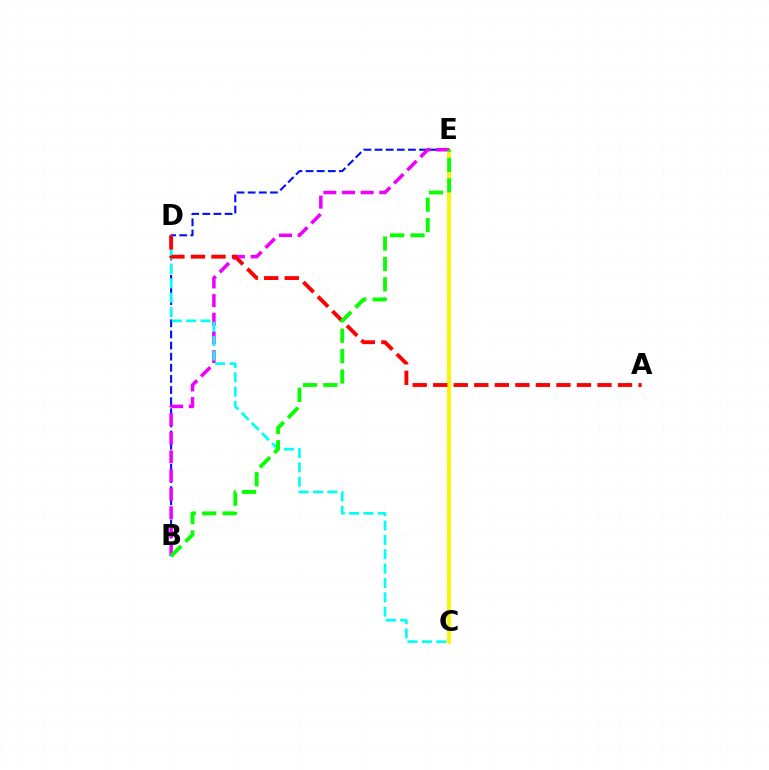{('C', 'E'): [{'color': '#fcf500', 'line_style': 'solid', 'thickness': 2.8}], ('B', 'E'): [{'color': '#0010ff', 'line_style': 'dashed', 'thickness': 1.51}, {'color': '#ee00ff', 'line_style': 'dashed', 'thickness': 2.53}, {'color': '#08ff00', 'line_style': 'dashed', 'thickness': 2.77}], ('C', 'D'): [{'color': '#00fff6', 'line_style': 'dashed', 'thickness': 1.95}], ('A', 'D'): [{'color': '#ff0000', 'line_style': 'dashed', 'thickness': 2.79}]}